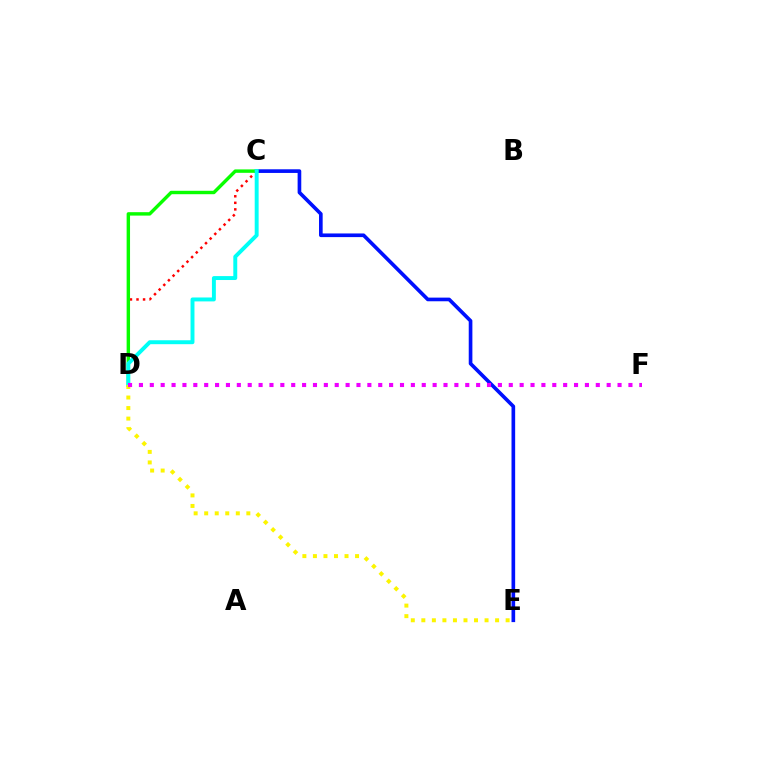{('C', 'E'): [{'color': '#0010ff', 'line_style': 'solid', 'thickness': 2.63}], ('C', 'D'): [{'color': '#ff0000', 'line_style': 'dotted', 'thickness': 1.78}, {'color': '#08ff00', 'line_style': 'solid', 'thickness': 2.46}, {'color': '#00fff6', 'line_style': 'solid', 'thickness': 2.83}], ('D', 'E'): [{'color': '#fcf500', 'line_style': 'dotted', 'thickness': 2.86}], ('D', 'F'): [{'color': '#ee00ff', 'line_style': 'dotted', 'thickness': 2.96}]}